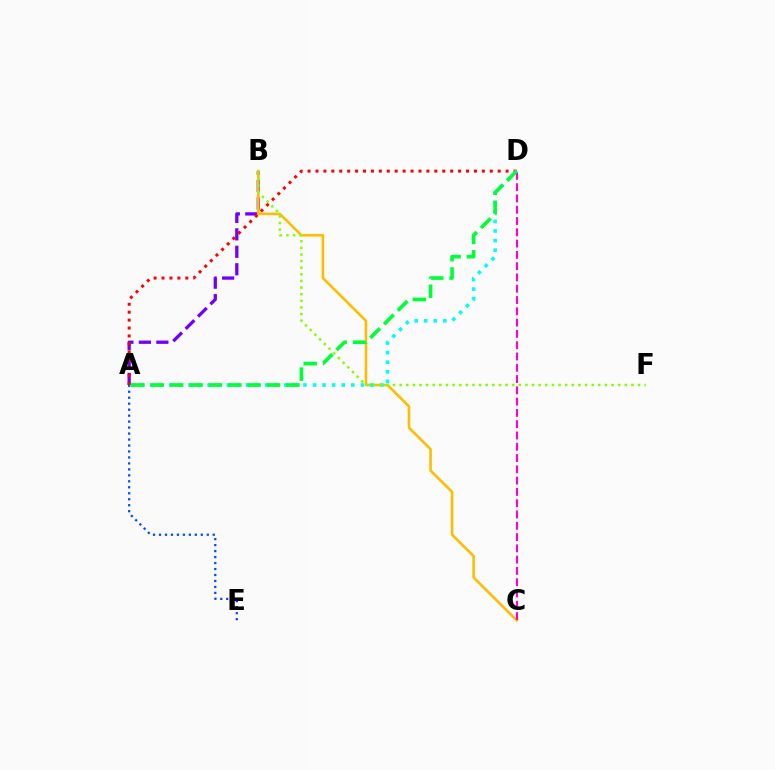{('A', 'B'): [{'color': '#7200ff', 'line_style': 'dashed', 'thickness': 2.37}], ('A', 'D'): [{'color': '#ff0000', 'line_style': 'dotted', 'thickness': 2.15}, {'color': '#00fff6', 'line_style': 'dotted', 'thickness': 2.6}, {'color': '#00ff39', 'line_style': 'dashed', 'thickness': 2.63}], ('B', 'C'): [{'color': '#ffbd00', 'line_style': 'solid', 'thickness': 1.87}], ('B', 'F'): [{'color': '#84ff00', 'line_style': 'dotted', 'thickness': 1.8}], ('A', 'E'): [{'color': '#004bff', 'line_style': 'dotted', 'thickness': 1.62}], ('C', 'D'): [{'color': '#ff00cf', 'line_style': 'dashed', 'thickness': 1.53}]}